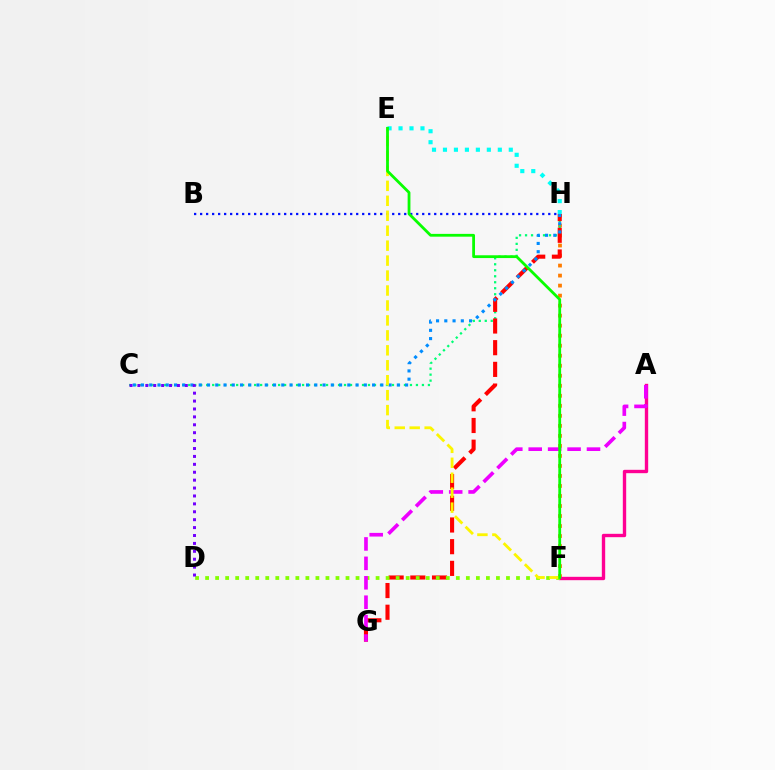{('B', 'H'): [{'color': '#0010ff', 'line_style': 'dotted', 'thickness': 1.63}], ('F', 'H'): [{'color': '#ff7c00', 'line_style': 'dotted', 'thickness': 2.72}], ('C', 'H'): [{'color': '#00ff74', 'line_style': 'dotted', 'thickness': 1.63}, {'color': '#008cff', 'line_style': 'dotted', 'thickness': 2.24}], ('G', 'H'): [{'color': '#ff0000', 'line_style': 'dashed', 'thickness': 2.95}], ('A', 'F'): [{'color': '#ff0094', 'line_style': 'solid', 'thickness': 2.43}], ('D', 'F'): [{'color': '#84ff00', 'line_style': 'dotted', 'thickness': 2.72}], ('E', 'H'): [{'color': '#00fff6', 'line_style': 'dotted', 'thickness': 2.98}], ('C', 'D'): [{'color': '#7200ff', 'line_style': 'dotted', 'thickness': 2.15}], ('A', 'G'): [{'color': '#ee00ff', 'line_style': 'dashed', 'thickness': 2.64}], ('E', 'F'): [{'color': '#fcf500', 'line_style': 'dashed', 'thickness': 2.03}, {'color': '#08ff00', 'line_style': 'solid', 'thickness': 2.01}]}